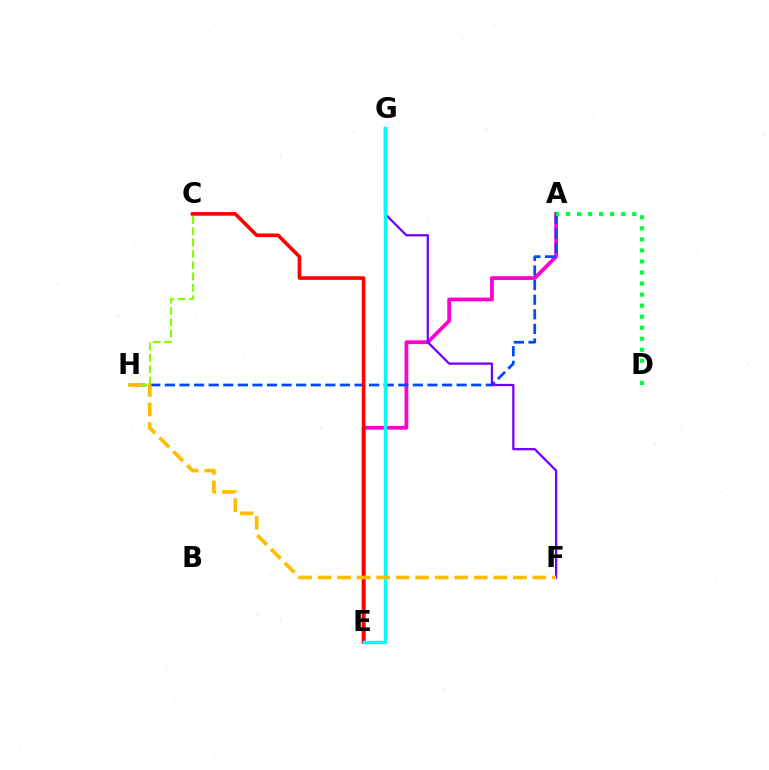{('A', 'E'): [{'color': '#ff00cf', 'line_style': 'solid', 'thickness': 2.71}], ('A', 'H'): [{'color': '#004bff', 'line_style': 'dashed', 'thickness': 1.98}], ('C', 'E'): [{'color': '#ff0000', 'line_style': 'solid', 'thickness': 2.59}], ('A', 'D'): [{'color': '#00ff39', 'line_style': 'dotted', 'thickness': 3.0}], ('C', 'H'): [{'color': '#84ff00', 'line_style': 'dashed', 'thickness': 1.54}], ('F', 'G'): [{'color': '#7200ff', 'line_style': 'solid', 'thickness': 1.63}], ('E', 'G'): [{'color': '#00fff6', 'line_style': 'solid', 'thickness': 2.49}], ('F', 'H'): [{'color': '#ffbd00', 'line_style': 'dashed', 'thickness': 2.65}]}